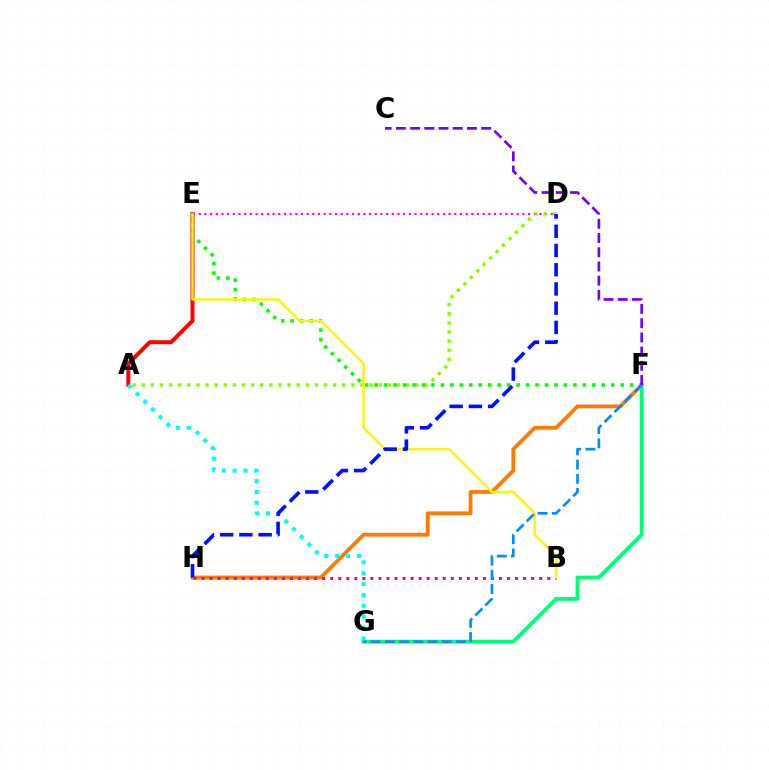{('A', 'E'): [{'color': '#ff0000', 'line_style': 'solid', 'thickness': 2.87}], ('F', 'H'): [{'color': '#ff7c00', 'line_style': 'solid', 'thickness': 2.76}], ('B', 'H'): [{'color': '#ff0094', 'line_style': 'dotted', 'thickness': 2.18}], ('D', 'E'): [{'color': '#ee00ff', 'line_style': 'dotted', 'thickness': 1.54}], ('A', 'D'): [{'color': '#84ff00', 'line_style': 'dotted', 'thickness': 2.48}], ('F', 'G'): [{'color': '#00ff74', 'line_style': 'solid', 'thickness': 2.77}, {'color': '#008cff', 'line_style': 'dashed', 'thickness': 1.93}], ('E', 'F'): [{'color': '#08ff00', 'line_style': 'dotted', 'thickness': 2.57}], ('B', 'E'): [{'color': '#fcf500', 'line_style': 'solid', 'thickness': 1.75}], ('A', 'G'): [{'color': '#00fff6', 'line_style': 'dotted', 'thickness': 2.95}], ('D', 'H'): [{'color': '#0010ff', 'line_style': 'dashed', 'thickness': 2.61}], ('C', 'F'): [{'color': '#7200ff', 'line_style': 'dashed', 'thickness': 1.93}]}